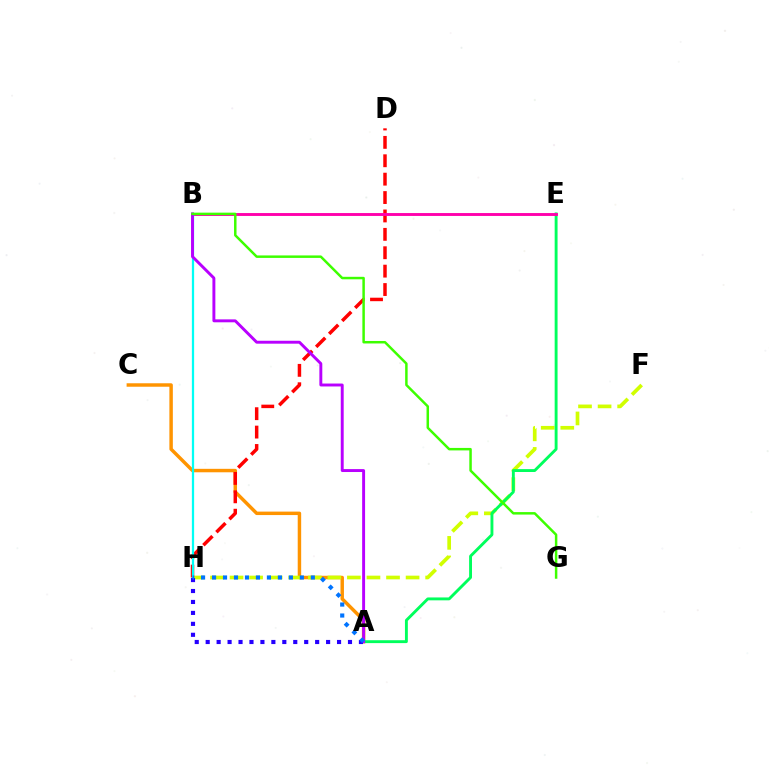{('A', 'C'): [{'color': '#ff9400', 'line_style': 'solid', 'thickness': 2.49}], ('F', 'H'): [{'color': '#d1ff00', 'line_style': 'dashed', 'thickness': 2.66}], ('D', 'H'): [{'color': '#ff0000', 'line_style': 'dashed', 'thickness': 2.5}], ('A', 'E'): [{'color': '#00ff5c', 'line_style': 'solid', 'thickness': 2.08}], ('B', 'E'): [{'color': '#ff00ac', 'line_style': 'solid', 'thickness': 2.08}], ('B', 'H'): [{'color': '#00fff6', 'line_style': 'solid', 'thickness': 1.62}], ('A', 'B'): [{'color': '#b900ff', 'line_style': 'solid', 'thickness': 2.11}], ('A', 'H'): [{'color': '#2500ff', 'line_style': 'dotted', 'thickness': 2.97}, {'color': '#0074ff', 'line_style': 'dotted', 'thickness': 2.98}], ('B', 'G'): [{'color': '#3dff00', 'line_style': 'solid', 'thickness': 1.79}]}